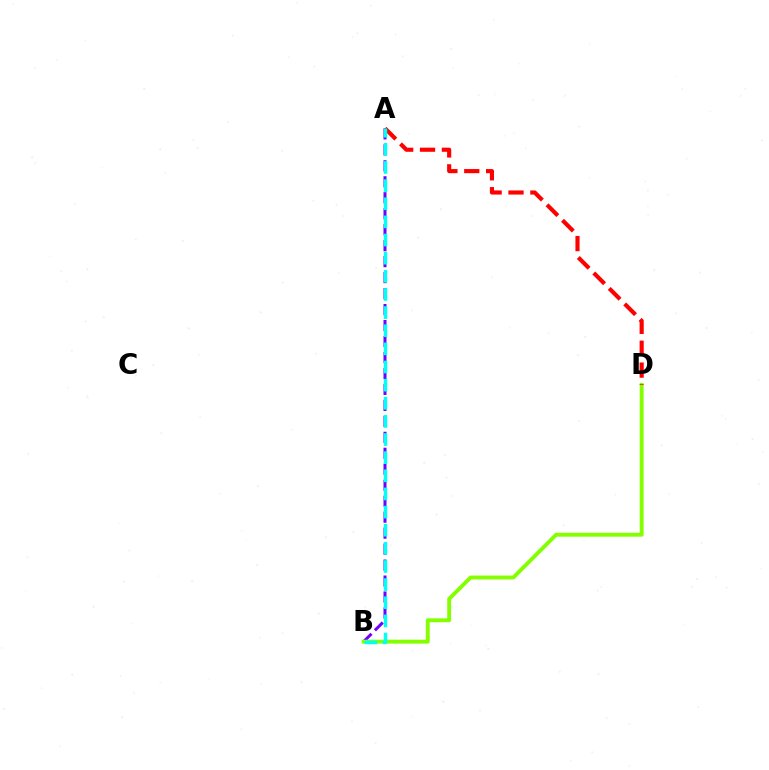{('A', 'B'): [{'color': '#7200ff', 'line_style': 'dashed', 'thickness': 2.17}, {'color': '#00fff6', 'line_style': 'dashed', 'thickness': 2.46}], ('B', 'D'): [{'color': '#84ff00', 'line_style': 'solid', 'thickness': 2.8}], ('A', 'D'): [{'color': '#ff0000', 'line_style': 'dashed', 'thickness': 2.97}]}